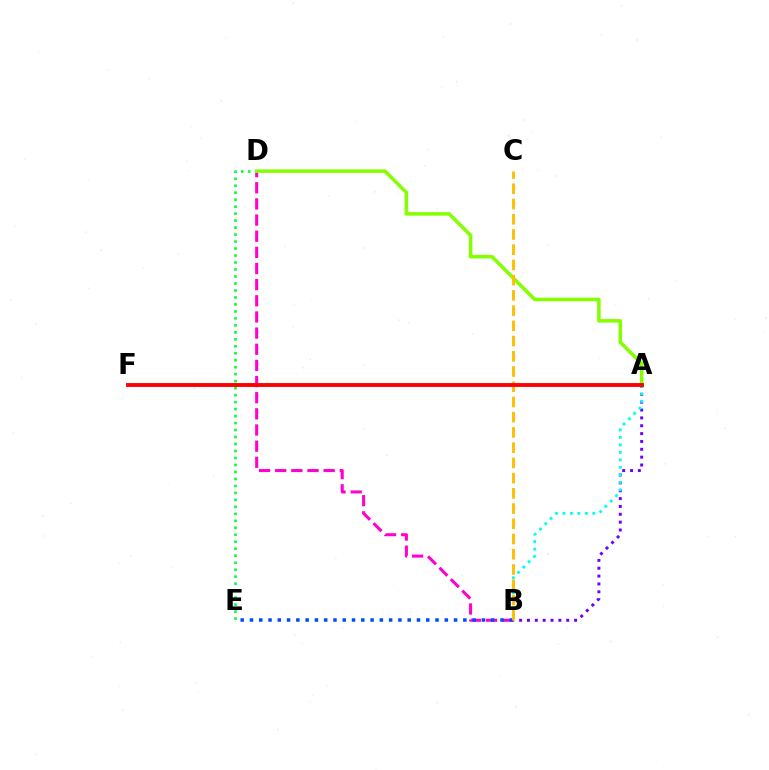{('D', 'E'): [{'color': '#00ff39', 'line_style': 'dotted', 'thickness': 1.9}], ('B', 'D'): [{'color': '#ff00cf', 'line_style': 'dashed', 'thickness': 2.19}], ('A', 'D'): [{'color': '#84ff00', 'line_style': 'solid', 'thickness': 2.54}], ('B', 'E'): [{'color': '#004bff', 'line_style': 'dotted', 'thickness': 2.52}], ('A', 'B'): [{'color': '#7200ff', 'line_style': 'dotted', 'thickness': 2.13}, {'color': '#00fff6', 'line_style': 'dotted', 'thickness': 2.03}], ('B', 'C'): [{'color': '#ffbd00', 'line_style': 'dashed', 'thickness': 2.07}], ('A', 'F'): [{'color': '#ff0000', 'line_style': 'solid', 'thickness': 2.8}]}